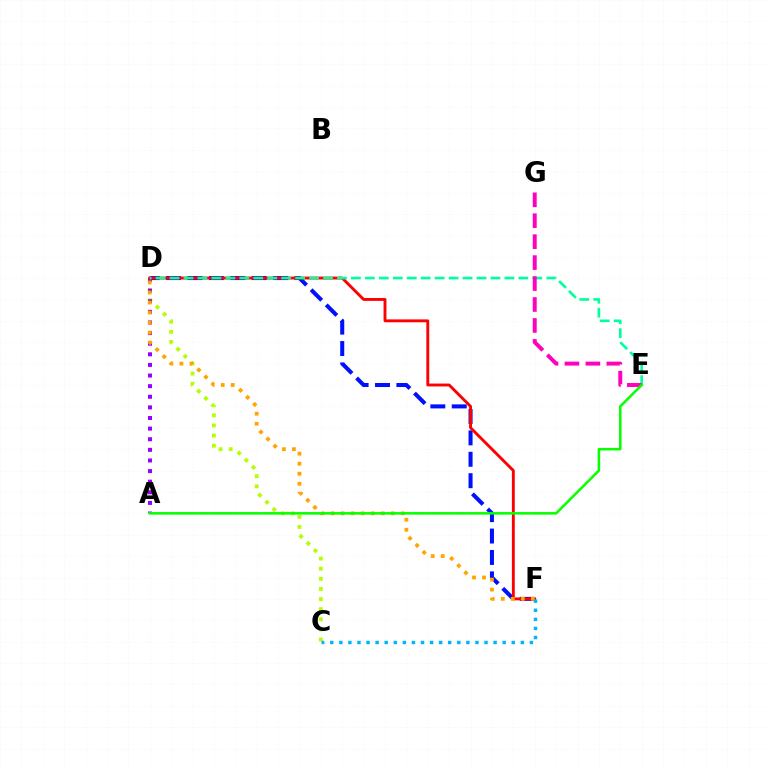{('D', 'F'): [{'color': '#0010ff', 'line_style': 'dashed', 'thickness': 2.91}, {'color': '#ff0000', 'line_style': 'solid', 'thickness': 2.07}, {'color': '#ffa500', 'line_style': 'dotted', 'thickness': 2.73}], ('C', 'D'): [{'color': '#b3ff00', 'line_style': 'dotted', 'thickness': 2.75}], ('A', 'D'): [{'color': '#9b00ff', 'line_style': 'dotted', 'thickness': 2.88}], ('D', 'E'): [{'color': '#00ff9d', 'line_style': 'dashed', 'thickness': 1.9}], ('E', 'G'): [{'color': '#ff00bd', 'line_style': 'dashed', 'thickness': 2.85}], ('C', 'F'): [{'color': '#00b5ff', 'line_style': 'dotted', 'thickness': 2.47}], ('A', 'E'): [{'color': '#08ff00', 'line_style': 'solid', 'thickness': 1.82}]}